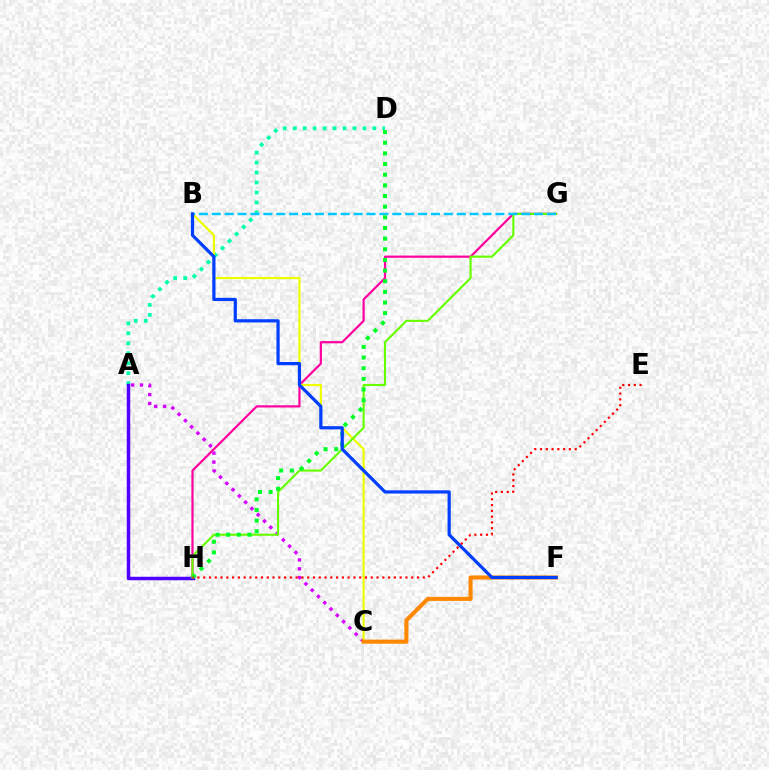{('G', 'H'): [{'color': '#ff00a0', 'line_style': 'solid', 'thickness': 1.59}, {'color': '#66ff00', 'line_style': 'solid', 'thickness': 1.53}], ('A', 'C'): [{'color': '#d600ff', 'line_style': 'dotted', 'thickness': 2.41}], ('A', 'D'): [{'color': '#00ffaf', 'line_style': 'dotted', 'thickness': 2.71}], ('B', 'C'): [{'color': '#eeff00', 'line_style': 'solid', 'thickness': 1.56}], ('C', 'F'): [{'color': '#ff8800', 'line_style': 'solid', 'thickness': 2.94}], ('A', 'H'): [{'color': '#4f00ff', 'line_style': 'solid', 'thickness': 2.51}], ('B', 'G'): [{'color': '#00c7ff', 'line_style': 'dashed', 'thickness': 1.75}], ('D', 'H'): [{'color': '#00ff27', 'line_style': 'dotted', 'thickness': 2.89}], ('B', 'F'): [{'color': '#003fff', 'line_style': 'solid', 'thickness': 2.32}], ('E', 'H'): [{'color': '#ff0000', 'line_style': 'dotted', 'thickness': 1.57}]}